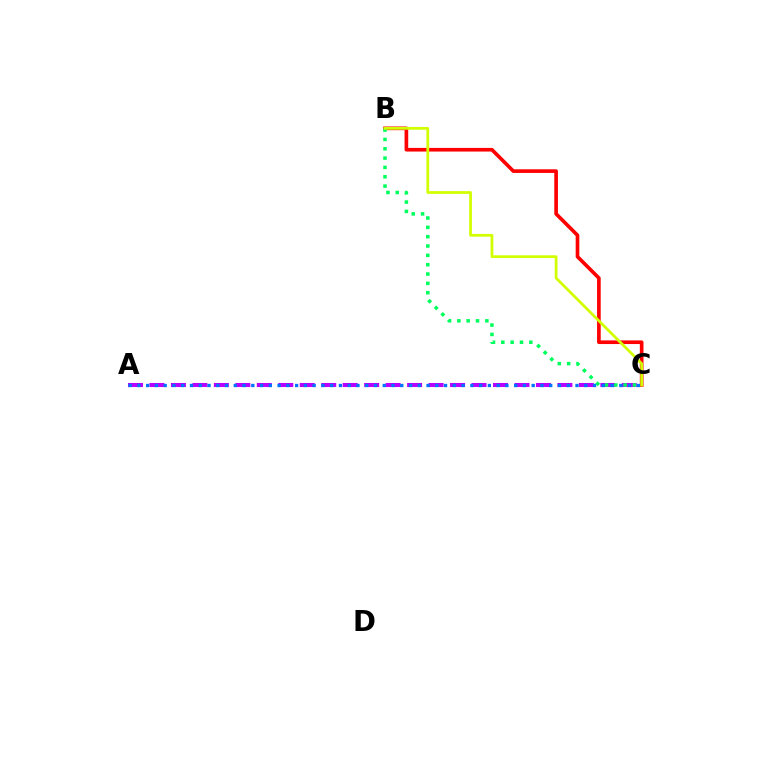{('B', 'C'): [{'color': '#ff0000', 'line_style': 'solid', 'thickness': 2.63}, {'color': '#00ff5c', 'line_style': 'dotted', 'thickness': 2.54}, {'color': '#d1ff00', 'line_style': 'solid', 'thickness': 1.98}], ('A', 'C'): [{'color': '#b900ff', 'line_style': 'dashed', 'thickness': 2.92}, {'color': '#0074ff', 'line_style': 'dotted', 'thickness': 2.38}]}